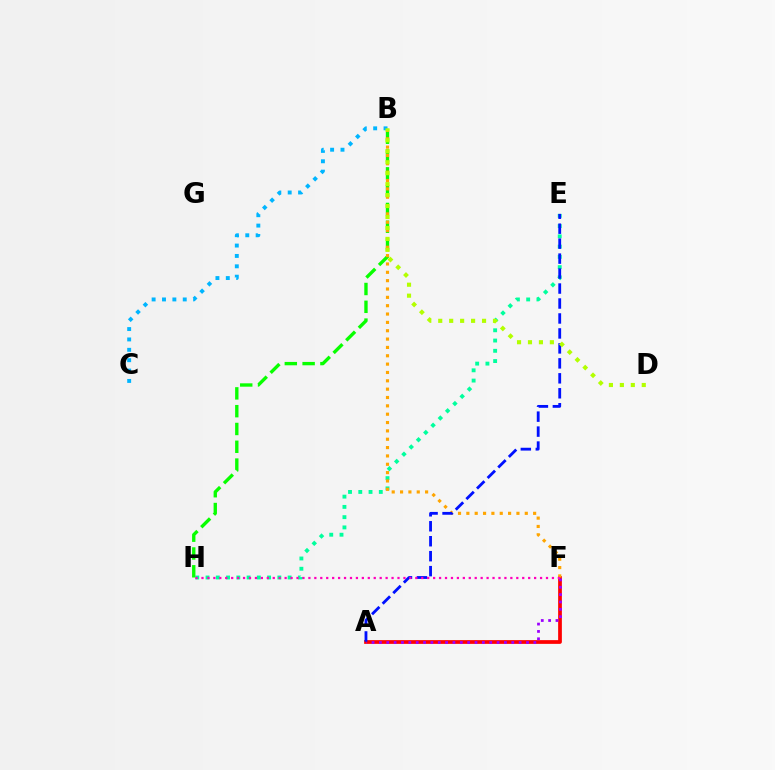{('A', 'F'): [{'color': '#ff0000', 'line_style': 'solid', 'thickness': 2.69}, {'color': '#9b00ff', 'line_style': 'dotted', 'thickness': 2.0}], ('E', 'H'): [{'color': '#00ff9d', 'line_style': 'dotted', 'thickness': 2.79}], ('B', 'H'): [{'color': '#08ff00', 'line_style': 'dashed', 'thickness': 2.42}], ('B', 'F'): [{'color': '#ffa500', 'line_style': 'dotted', 'thickness': 2.27}], ('A', 'E'): [{'color': '#0010ff', 'line_style': 'dashed', 'thickness': 2.03}], ('B', 'C'): [{'color': '#00b5ff', 'line_style': 'dotted', 'thickness': 2.82}], ('F', 'H'): [{'color': '#ff00bd', 'line_style': 'dotted', 'thickness': 1.61}], ('B', 'D'): [{'color': '#b3ff00', 'line_style': 'dotted', 'thickness': 2.98}]}